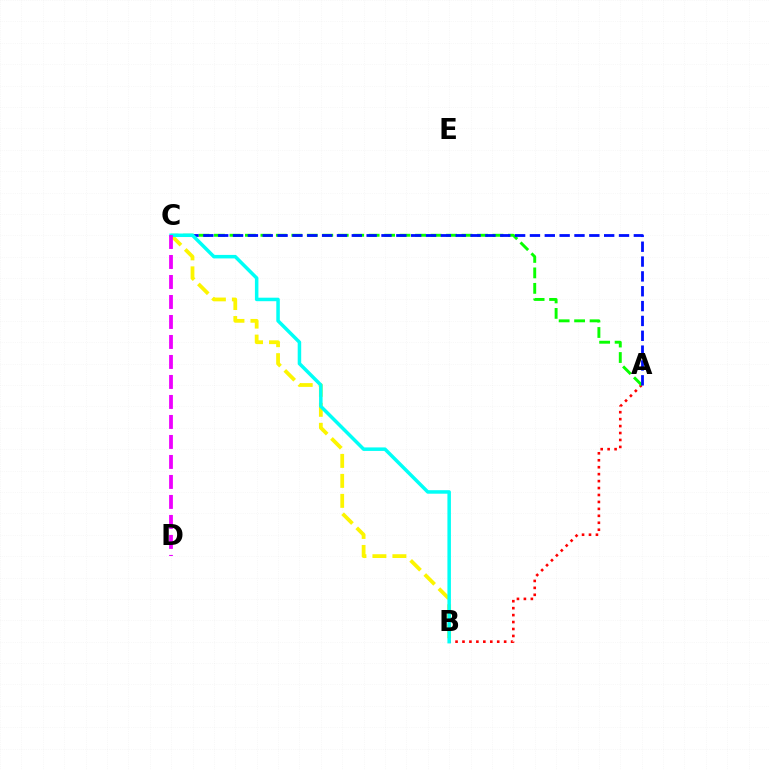{('A', 'B'): [{'color': '#ff0000', 'line_style': 'dotted', 'thickness': 1.89}], ('A', 'C'): [{'color': '#08ff00', 'line_style': 'dashed', 'thickness': 2.1}, {'color': '#0010ff', 'line_style': 'dashed', 'thickness': 2.02}], ('B', 'C'): [{'color': '#fcf500', 'line_style': 'dashed', 'thickness': 2.71}, {'color': '#00fff6', 'line_style': 'solid', 'thickness': 2.52}], ('C', 'D'): [{'color': '#ee00ff', 'line_style': 'dashed', 'thickness': 2.72}]}